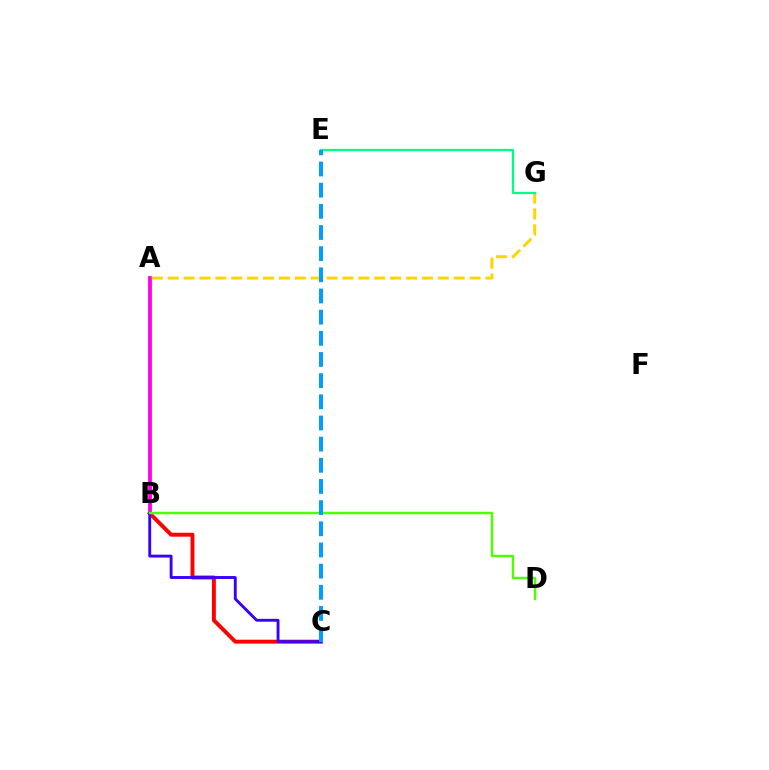{('B', 'C'): [{'color': '#ff0000', 'line_style': 'solid', 'thickness': 2.82}, {'color': '#3700ff', 'line_style': 'solid', 'thickness': 2.07}], ('A', 'B'): [{'color': '#ff00ed', 'line_style': 'solid', 'thickness': 2.74}], ('A', 'G'): [{'color': '#ffd500', 'line_style': 'dashed', 'thickness': 2.16}], ('E', 'G'): [{'color': '#00ff86', 'line_style': 'solid', 'thickness': 1.65}], ('B', 'D'): [{'color': '#4fff00', 'line_style': 'solid', 'thickness': 1.75}], ('C', 'E'): [{'color': '#009eff', 'line_style': 'dashed', 'thickness': 2.88}]}